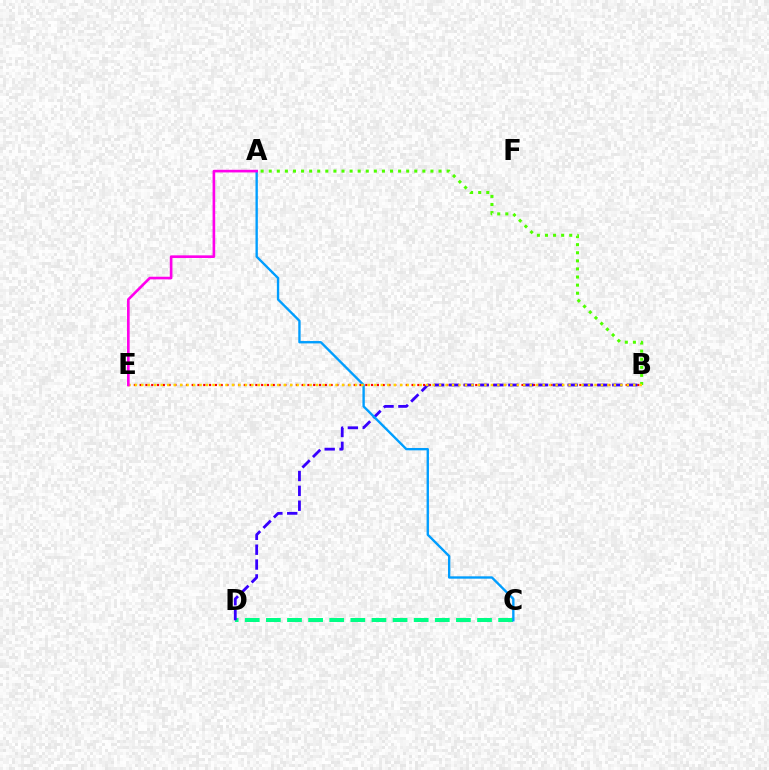{('A', 'B'): [{'color': '#4fff00', 'line_style': 'dotted', 'thickness': 2.2}], ('B', 'E'): [{'color': '#ff0000', 'line_style': 'dotted', 'thickness': 1.57}, {'color': '#ffd500', 'line_style': 'dotted', 'thickness': 1.76}], ('C', 'D'): [{'color': '#00ff86', 'line_style': 'dashed', 'thickness': 2.87}], ('B', 'D'): [{'color': '#3700ff', 'line_style': 'dashed', 'thickness': 2.02}], ('A', 'C'): [{'color': '#009eff', 'line_style': 'solid', 'thickness': 1.7}], ('A', 'E'): [{'color': '#ff00ed', 'line_style': 'solid', 'thickness': 1.9}]}